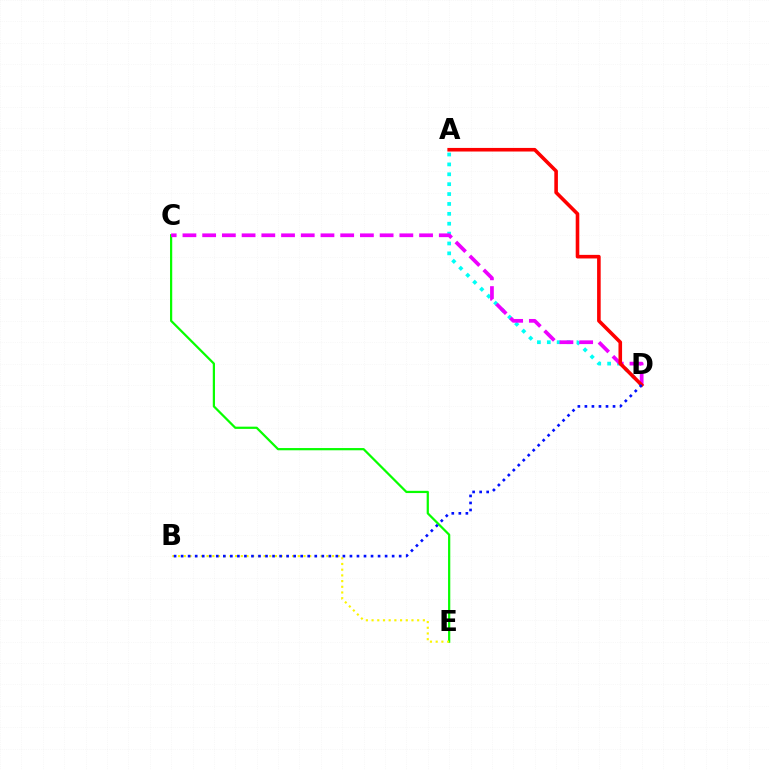{('A', 'D'): [{'color': '#00fff6', 'line_style': 'dotted', 'thickness': 2.69}, {'color': '#ff0000', 'line_style': 'solid', 'thickness': 2.59}], ('C', 'E'): [{'color': '#08ff00', 'line_style': 'solid', 'thickness': 1.61}], ('C', 'D'): [{'color': '#ee00ff', 'line_style': 'dashed', 'thickness': 2.68}], ('B', 'E'): [{'color': '#fcf500', 'line_style': 'dotted', 'thickness': 1.55}], ('B', 'D'): [{'color': '#0010ff', 'line_style': 'dotted', 'thickness': 1.91}]}